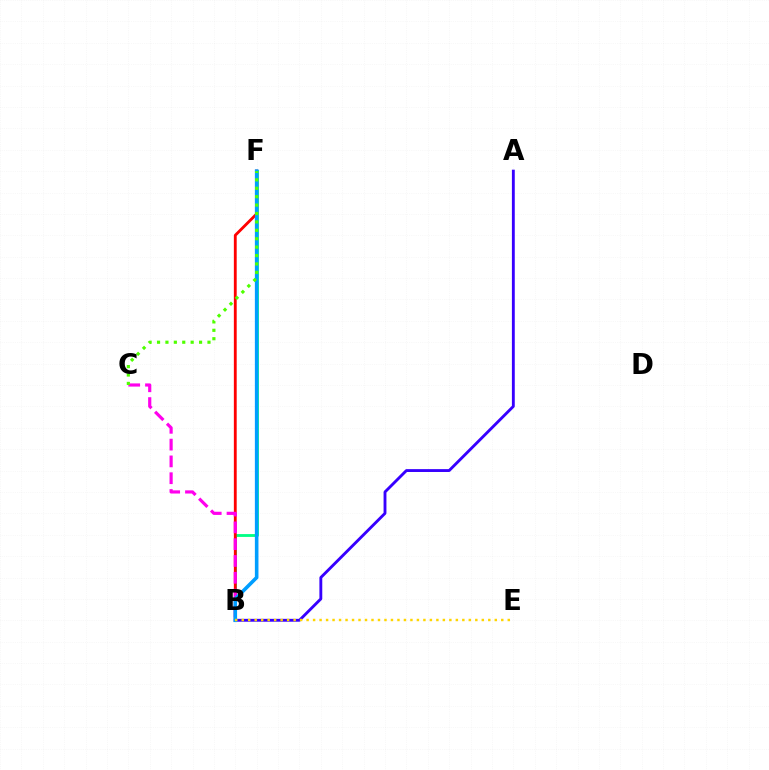{('B', 'F'): [{'color': '#00ff86', 'line_style': 'solid', 'thickness': 2.04}, {'color': '#ff0000', 'line_style': 'solid', 'thickness': 2.04}, {'color': '#009eff', 'line_style': 'solid', 'thickness': 2.59}], ('B', 'C'): [{'color': '#ff00ed', 'line_style': 'dashed', 'thickness': 2.28}], ('A', 'B'): [{'color': '#3700ff', 'line_style': 'solid', 'thickness': 2.06}], ('B', 'E'): [{'color': '#ffd500', 'line_style': 'dotted', 'thickness': 1.76}], ('C', 'F'): [{'color': '#4fff00', 'line_style': 'dotted', 'thickness': 2.28}]}